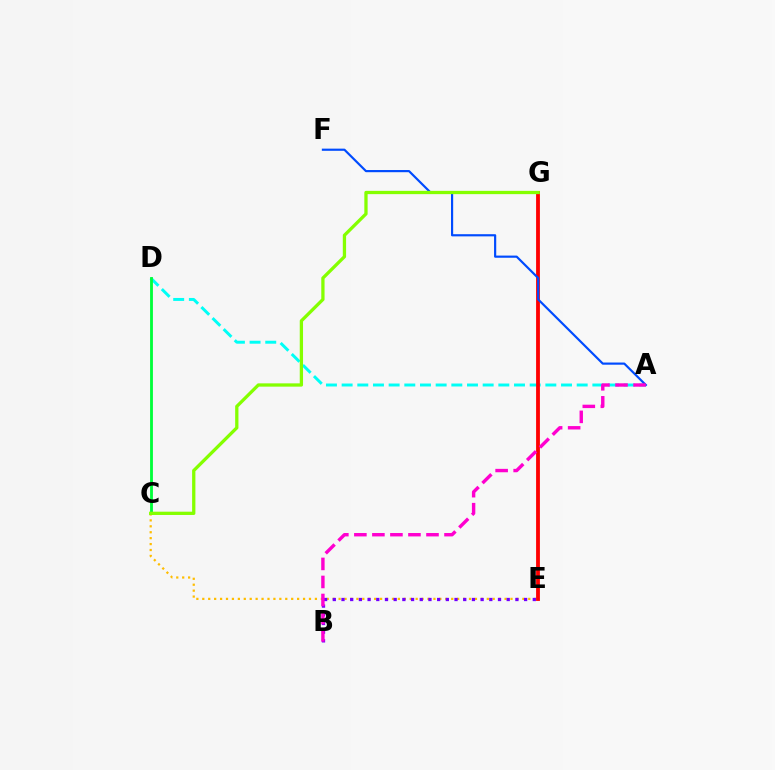{('C', 'E'): [{'color': '#ffbd00', 'line_style': 'dotted', 'thickness': 1.61}], ('A', 'D'): [{'color': '#00fff6', 'line_style': 'dashed', 'thickness': 2.13}], ('E', 'G'): [{'color': '#ff0000', 'line_style': 'solid', 'thickness': 2.75}], ('A', 'F'): [{'color': '#004bff', 'line_style': 'solid', 'thickness': 1.56}], ('B', 'E'): [{'color': '#7200ff', 'line_style': 'dotted', 'thickness': 2.36}], ('C', 'D'): [{'color': '#00ff39', 'line_style': 'solid', 'thickness': 2.04}], ('A', 'B'): [{'color': '#ff00cf', 'line_style': 'dashed', 'thickness': 2.45}], ('C', 'G'): [{'color': '#84ff00', 'line_style': 'solid', 'thickness': 2.36}]}